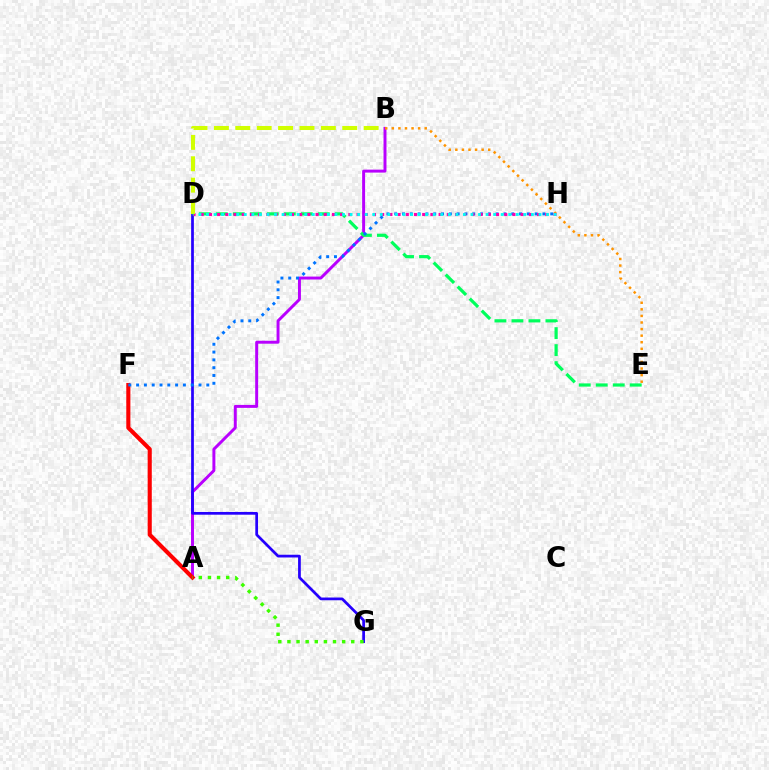{('A', 'B'): [{'color': '#b900ff', 'line_style': 'solid', 'thickness': 2.13}], ('B', 'E'): [{'color': '#ff9400', 'line_style': 'dotted', 'thickness': 1.79}], ('A', 'F'): [{'color': '#ff0000', 'line_style': 'solid', 'thickness': 2.96}], ('D', 'G'): [{'color': '#2500ff', 'line_style': 'solid', 'thickness': 1.97}], ('D', 'E'): [{'color': '#00ff5c', 'line_style': 'dashed', 'thickness': 2.31}], ('F', 'H'): [{'color': '#0074ff', 'line_style': 'dotted', 'thickness': 2.12}], ('D', 'H'): [{'color': '#ff00ac', 'line_style': 'dotted', 'thickness': 2.23}, {'color': '#00fff6', 'line_style': 'dotted', 'thickness': 2.05}], ('B', 'D'): [{'color': '#d1ff00', 'line_style': 'dashed', 'thickness': 2.91}], ('A', 'G'): [{'color': '#3dff00', 'line_style': 'dotted', 'thickness': 2.48}]}